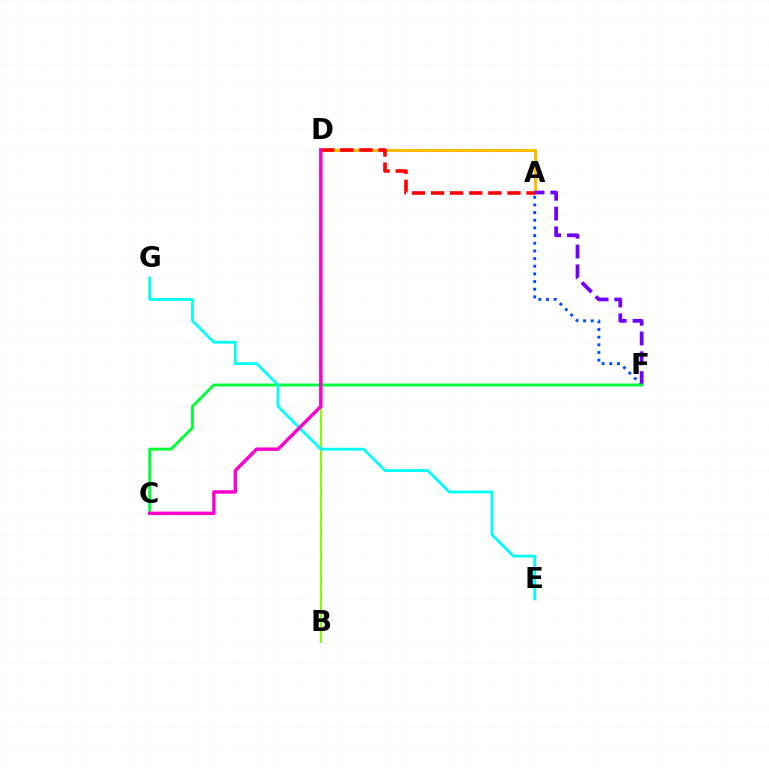{('A', 'F'): [{'color': '#004bff', 'line_style': 'dotted', 'thickness': 2.08}, {'color': '#7200ff', 'line_style': 'dashed', 'thickness': 2.69}], ('B', 'D'): [{'color': '#84ff00', 'line_style': 'solid', 'thickness': 1.56}], ('A', 'D'): [{'color': '#ffbd00', 'line_style': 'solid', 'thickness': 2.22}, {'color': '#ff0000', 'line_style': 'dashed', 'thickness': 2.6}], ('C', 'F'): [{'color': '#00ff39', 'line_style': 'solid', 'thickness': 2.09}], ('E', 'G'): [{'color': '#00fff6', 'line_style': 'solid', 'thickness': 2.01}], ('C', 'D'): [{'color': '#ff00cf', 'line_style': 'solid', 'thickness': 2.47}]}